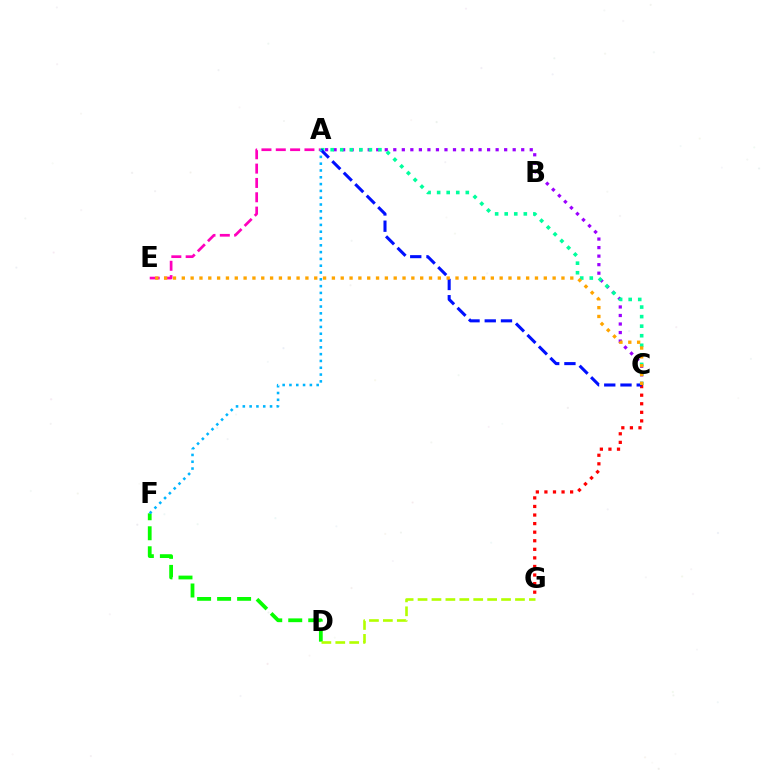{('D', 'F'): [{'color': '#08ff00', 'line_style': 'dashed', 'thickness': 2.72}], ('C', 'G'): [{'color': '#ff0000', 'line_style': 'dotted', 'thickness': 2.33}], ('A', 'C'): [{'color': '#9b00ff', 'line_style': 'dotted', 'thickness': 2.32}, {'color': '#00ff9d', 'line_style': 'dotted', 'thickness': 2.6}, {'color': '#0010ff', 'line_style': 'dashed', 'thickness': 2.2}], ('D', 'G'): [{'color': '#b3ff00', 'line_style': 'dashed', 'thickness': 1.89}], ('A', 'E'): [{'color': '#ff00bd', 'line_style': 'dashed', 'thickness': 1.95}], ('A', 'F'): [{'color': '#00b5ff', 'line_style': 'dotted', 'thickness': 1.85}], ('C', 'E'): [{'color': '#ffa500', 'line_style': 'dotted', 'thickness': 2.4}]}